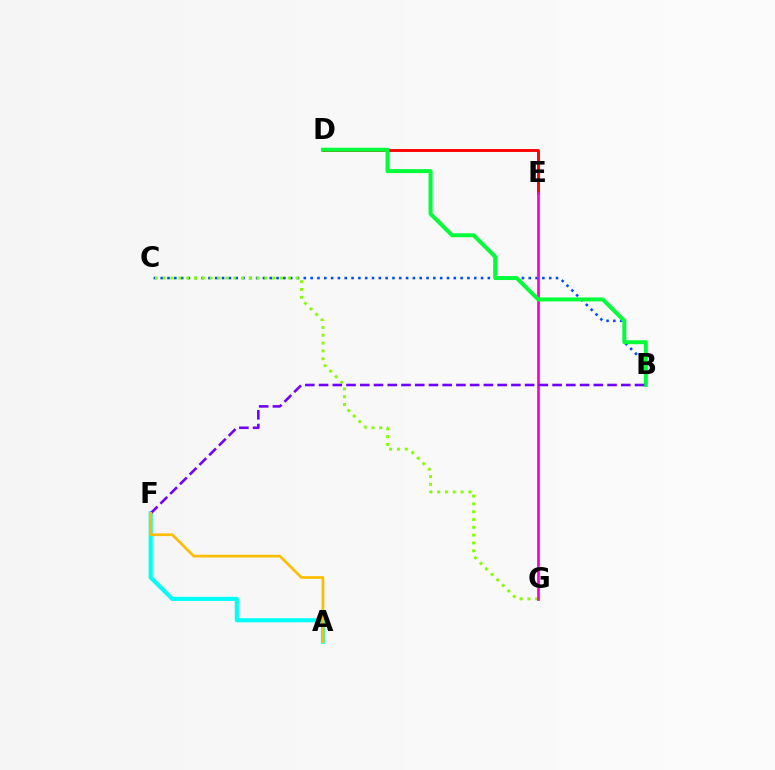{('D', 'E'): [{'color': '#ff0000', 'line_style': 'solid', 'thickness': 2.08}], ('B', 'C'): [{'color': '#004bff', 'line_style': 'dotted', 'thickness': 1.85}], ('C', 'G'): [{'color': '#84ff00', 'line_style': 'dotted', 'thickness': 2.13}], ('E', 'G'): [{'color': '#ff00cf', 'line_style': 'solid', 'thickness': 1.95}], ('A', 'F'): [{'color': '#00fff6', 'line_style': 'solid', 'thickness': 2.97}, {'color': '#ffbd00', 'line_style': 'solid', 'thickness': 1.95}], ('B', 'D'): [{'color': '#00ff39', 'line_style': 'solid', 'thickness': 2.85}], ('B', 'F'): [{'color': '#7200ff', 'line_style': 'dashed', 'thickness': 1.87}]}